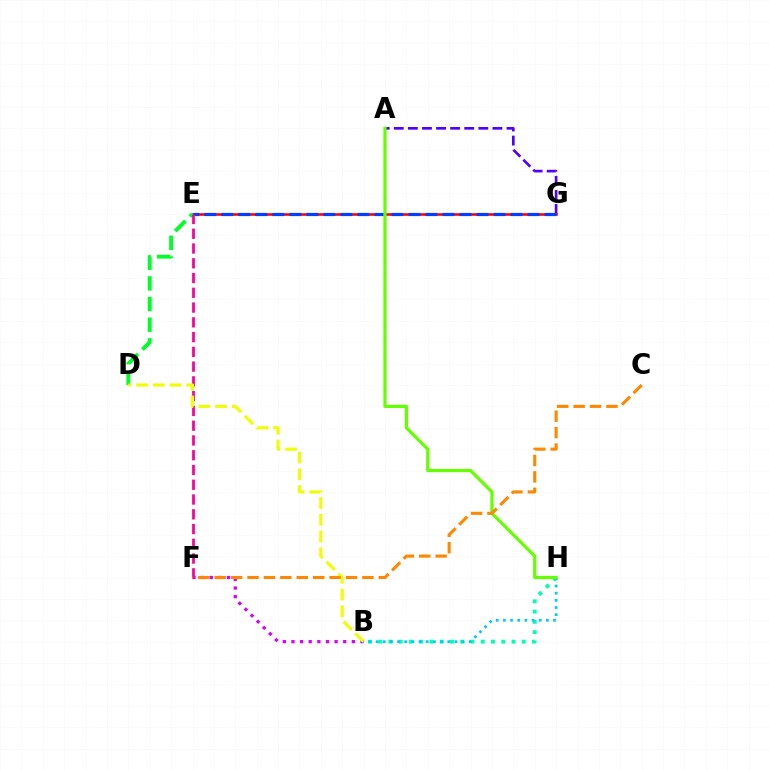{('B', 'H'): [{'color': '#00ffaf', 'line_style': 'dotted', 'thickness': 2.79}, {'color': '#00c7ff', 'line_style': 'dotted', 'thickness': 1.95}], ('A', 'G'): [{'color': '#4f00ff', 'line_style': 'dashed', 'thickness': 1.91}], ('E', 'G'): [{'color': '#ff0000', 'line_style': 'solid', 'thickness': 1.87}, {'color': '#003fff', 'line_style': 'dashed', 'thickness': 2.31}], ('D', 'E'): [{'color': '#00ff27', 'line_style': 'dashed', 'thickness': 2.81}], ('B', 'F'): [{'color': '#d600ff', 'line_style': 'dotted', 'thickness': 2.34}], ('E', 'F'): [{'color': '#ff00a0', 'line_style': 'dashed', 'thickness': 2.01}], ('B', 'D'): [{'color': '#eeff00', 'line_style': 'dashed', 'thickness': 2.27}], ('A', 'H'): [{'color': '#66ff00', 'line_style': 'solid', 'thickness': 2.32}], ('C', 'F'): [{'color': '#ff8800', 'line_style': 'dashed', 'thickness': 2.23}]}